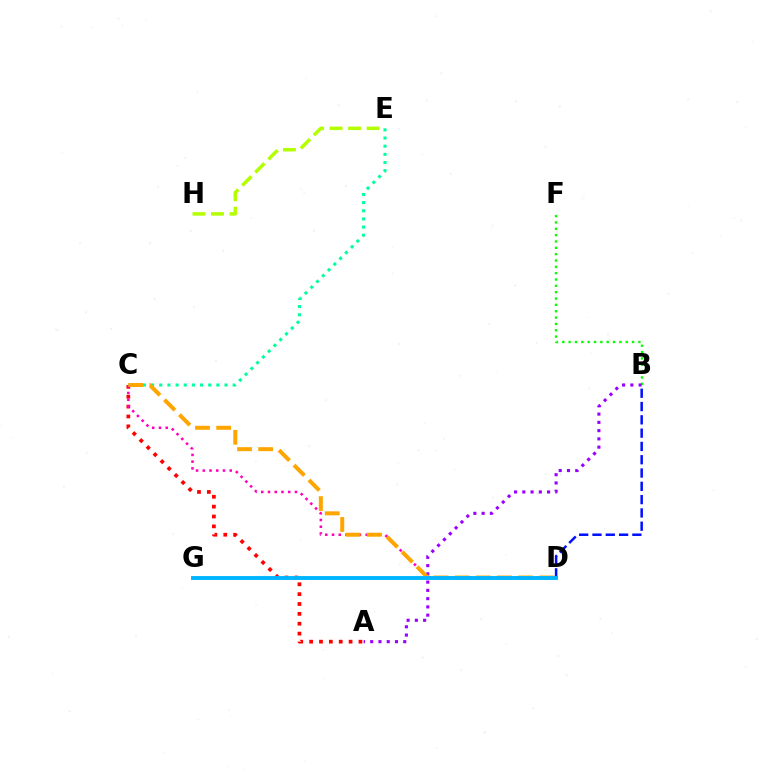{('A', 'C'): [{'color': '#ff0000', 'line_style': 'dotted', 'thickness': 2.68}], ('B', 'F'): [{'color': '#08ff00', 'line_style': 'dotted', 'thickness': 1.72}], ('E', 'H'): [{'color': '#b3ff00', 'line_style': 'dashed', 'thickness': 2.51}], ('C', 'E'): [{'color': '#00ff9d', 'line_style': 'dotted', 'thickness': 2.22}], ('A', 'B'): [{'color': '#9b00ff', 'line_style': 'dotted', 'thickness': 2.24}], ('C', 'D'): [{'color': '#ff00bd', 'line_style': 'dotted', 'thickness': 1.83}, {'color': '#ffa500', 'line_style': 'dashed', 'thickness': 2.87}], ('B', 'D'): [{'color': '#0010ff', 'line_style': 'dashed', 'thickness': 1.81}], ('D', 'G'): [{'color': '#00b5ff', 'line_style': 'solid', 'thickness': 2.8}]}